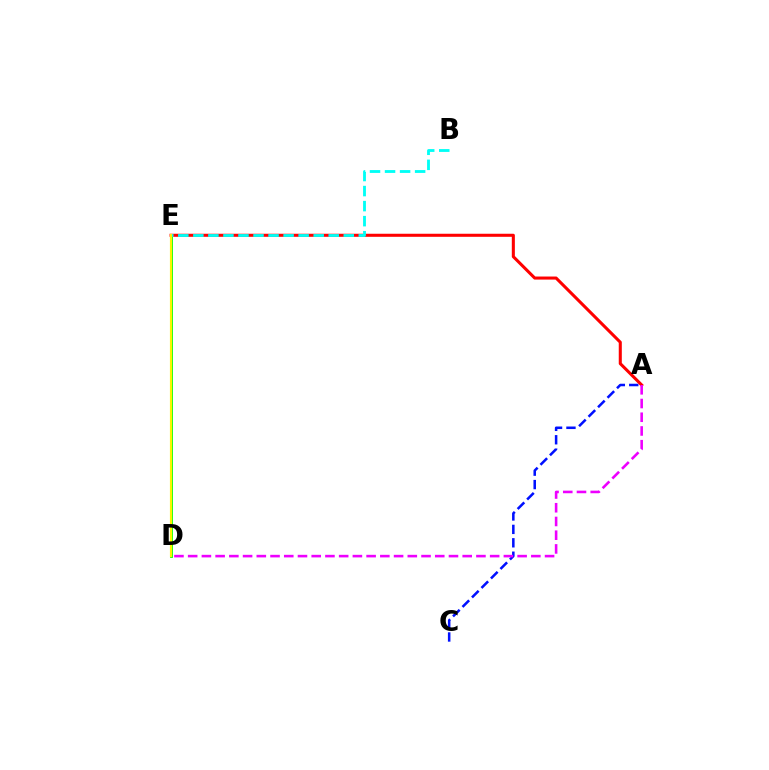{('D', 'E'): [{'color': '#08ff00', 'line_style': 'solid', 'thickness': 2.01}, {'color': '#fcf500', 'line_style': 'solid', 'thickness': 1.55}], ('A', 'C'): [{'color': '#0010ff', 'line_style': 'dashed', 'thickness': 1.82}], ('A', 'E'): [{'color': '#ff0000', 'line_style': 'solid', 'thickness': 2.2}], ('A', 'D'): [{'color': '#ee00ff', 'line_style': 'dashed', 'thickness': 1.86}], ('B', 'E'): [{'color': '#00fff6', 'line_style': 'dashed', 'thickness': 2.04}]}